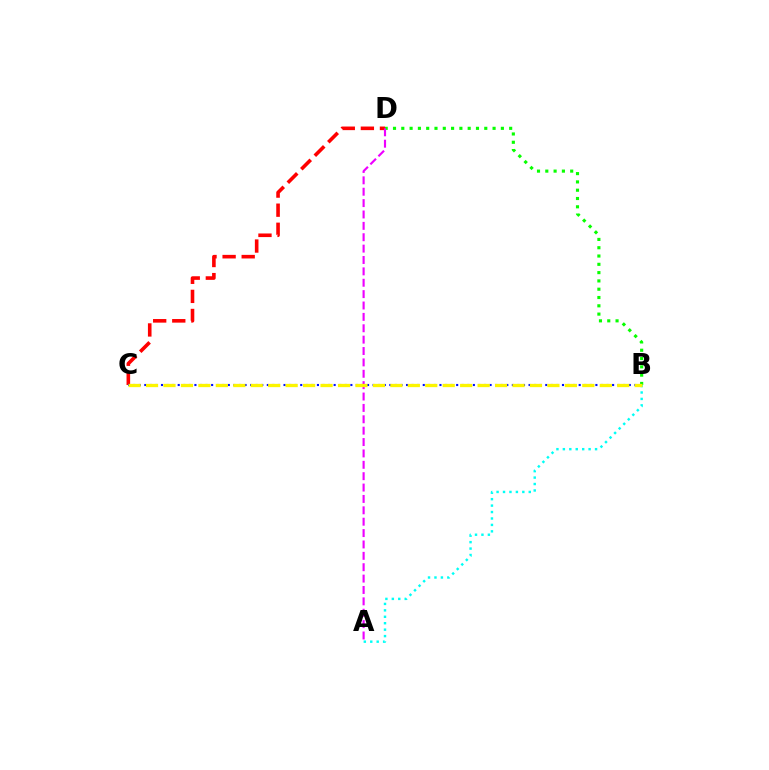{('C', 'D'): [{'color': '#ff0000', 'line_style': 'dashed', 'thickness': 2.59}], ('B', 'D'): [{'color': '#08ff00', 'line_style': 'dotted', 'thickness': 2.25}], ('A', 'D'): [{'color': '#ee00ff', 'line_style': 'dashed', 'thickness': 1.55}], ('A', 'B'): [{'color': '#00fff6', 'line_style': 'dotted', 'thickness': 1.75}], ('B', 'C'): [{'color': '#0010ff', 'line_style': 'dotted', 'thickness': 1.51}, {'color': '#fcf500', 'line_style': 'dashed', 'thickness': 2.37}]}